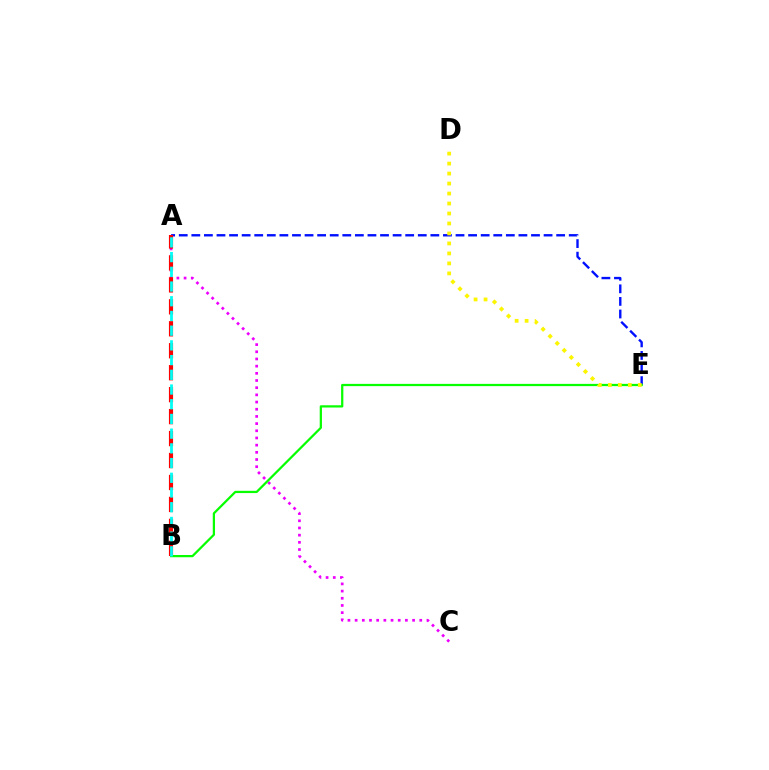{('A', 'C'): [{'color': '#ee00ff', 'line_style': 'dotted', 'thickness': 1.95}], ('A', 'E'): [{'color': '#0010ff', 'line_style': 'dashed', 'thickness': 1.71}], ('A', 'B'): [{'color': '#ff0000', 'line_style': 'dashed', 'thickness': 2.98}, {'color': '#00fff6', 'line_style': 'dashed', 'thickness': 2.0}], ('B', 'E'): [{'color': '#08ff00', 'line_style': 'solid', 'thickness': 1.62}], ('D', 'E'): [{'color': '#fcf500', 'line_style': 'dotted', 'thickness': 2.71}]}